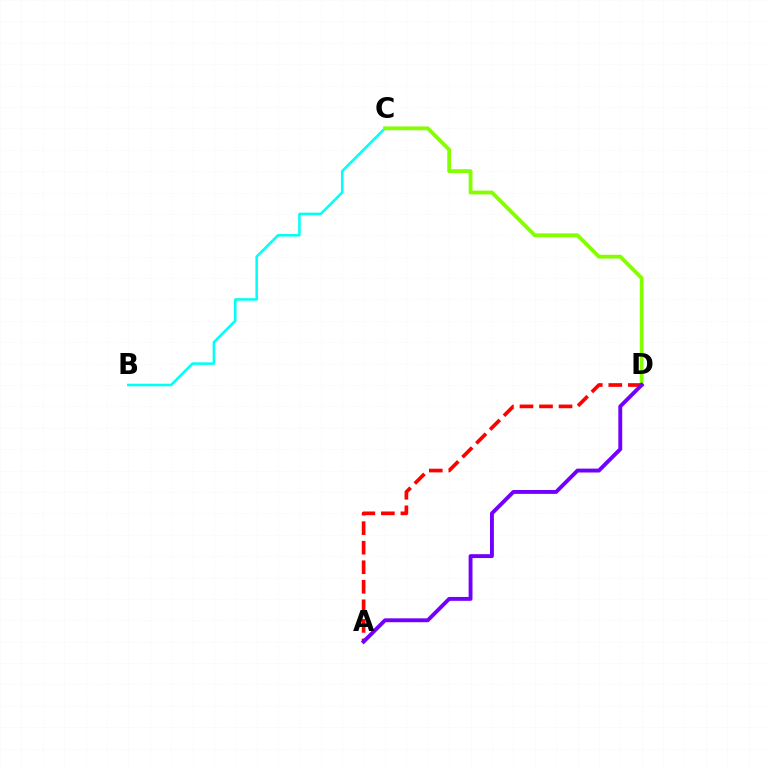{('B', 'C'): [{'color': '#00fff6', 'line_style': 'solid', 'thickness': 1.84}], ('C', 'D'): [{'color': '#84ff00', 'line_style': 'solid', 'thickness': 2.75}], ('A', 'D'): [{'color': '#ff0000', 'line_style': 'dashed', 'thickness': 2.65}, {'color': '#7200ff', 'line_style': 'solid', 'thickness': 2.8}]}